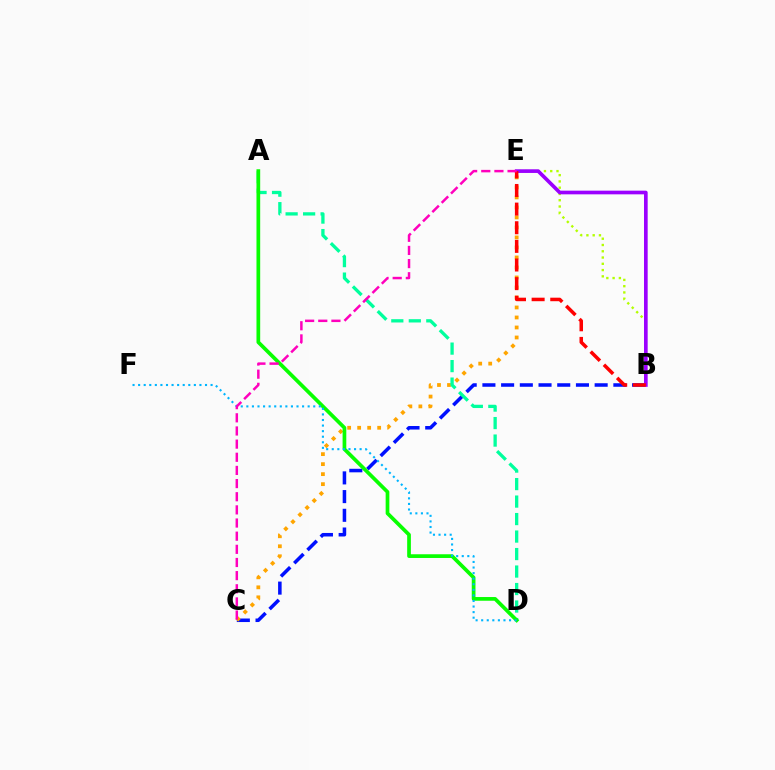{('B', 'C'): [{'color': '#0010ff', 'line_style': 'dashed', 'thickness': 2.54}], ('B', 'E'): [{'color': '#b3ff00', 'line_style': 'dotted', 'thickness': 1.7}, {'color': '#9b00ff', 'line_style': 'solid', 'thickness': 2.64}, {'color': '#ff0000', 'line_style': 'dashed', 'thickness': 2.53}], ('C', 'E'): [{'color': '#ffa500', 'line_style': 'dotted', 'thickness': 2.72}, {'color': '#ff00bd', 'line_style': 'dashed', 'thickness': 1.79}], ('A', 'D'): [{'color': '#00ff9d', 'line_style': 'dashed', 'thickness': 2.38}, {'color': '#08ff00', 'line_style': 'solid', 'thickness': 2.67}], ('D', 'F'): [{'color': '#00b5ff', 'line_style': 'dotted', 'thickness': 1.51}]}